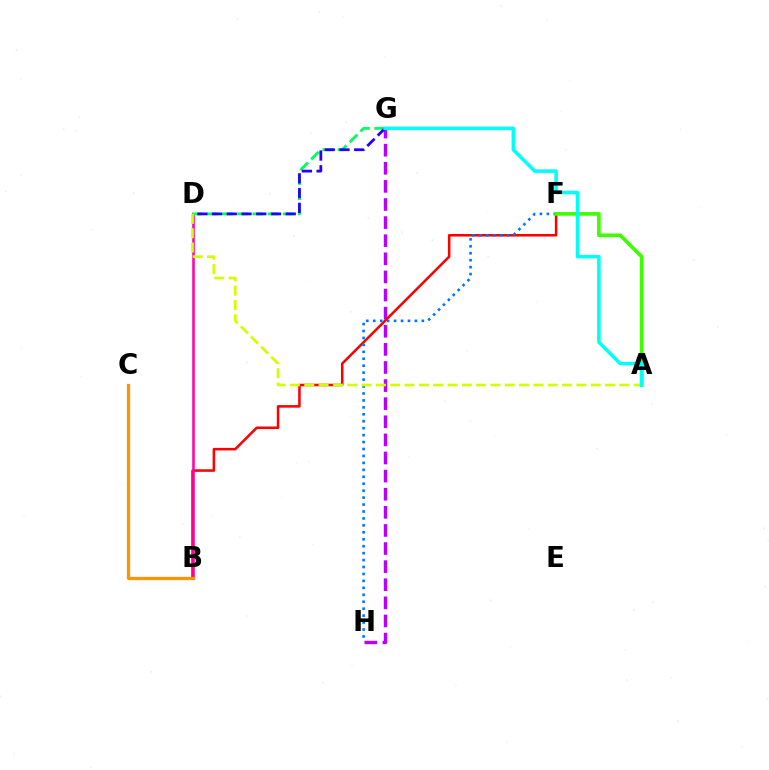{('G', 'H'): [{'color': '#b900ff', 'line_style': 'dashed', 'thickness': 2.46}], ('B', 'F'): [{'color': '#ff0000', 'line_style': 'solid', 'thickness': 1.83}], ('B', 'D'): [{'color': '#ff00ac', 'line_style': 'solid', 'thickness': 1.84}], ('F', 'H'): [{'color': '#0074ff', 'line_style': 'dotted', 'thickness': 1.89}], ('A', 'F'): [{'color': '#3dff00', 'line_style': 'solid', 'thickness': 2.64}], ('B', 'C'): [{'color': '#ff9400', 'line_style': 'solid', 'thickness': 2.34}], ('D', 'G'): [{'color': '#00ff5c', 'line_style': 'dashed', 'thickness': 2.07}, {'color': '#2500ff', 'line_style': 'dashed', 'thickness': 2.0}], ('A', 'D'): [{'color': '#d1ff00', 'line_style': 'dashed', 'thickness': 1.95}], ('A', 'G'): [{'color': '#00fff6', 'line_style': 'solid', 'thickness': 2.55}]}